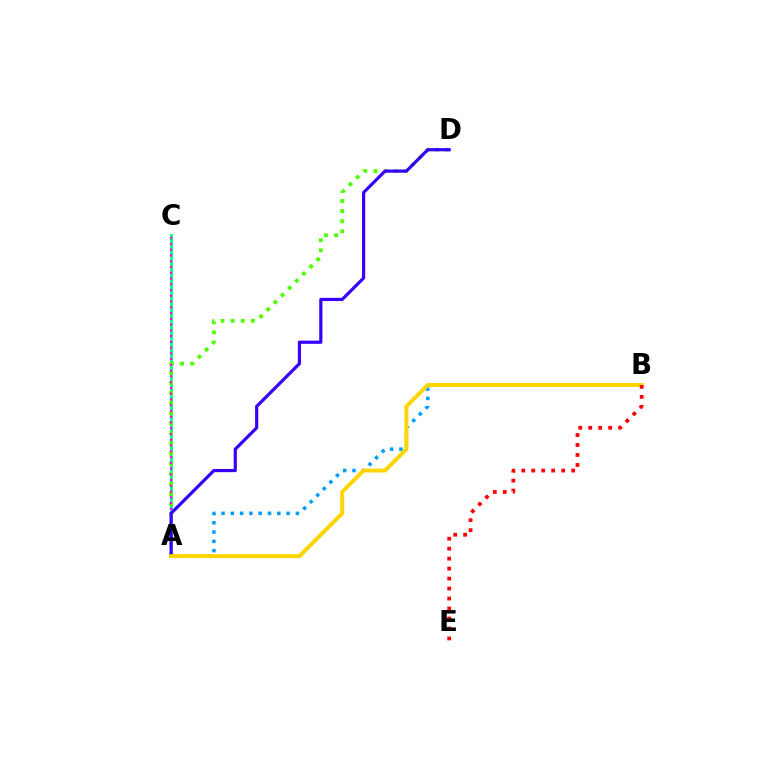{('A', 'C'): [{'color': '#00ff86', 'line_style': 'solid', 'thickness': 2.04}, {'color': '#ff00ed', 'line_style': 'dotted', 'thickness': 1.56}], ('A', 'B'): [{'color': '#009eff', 'line_style': 'dotted', 'thickness': 2.53}, {'color': '#ffd500', 'line_style': 'solid', 'thickness': 2.85}], ('A', 'D'): [{'color': '#4fff00', 'line_style': 'dotted', 'thickness': 2.74}, {'color': '#3700ff', 'line_style': 'solid', 'thickness': 2.3}], ('B', 'E'): [{'color': '#ff0000', 'line_style': 'dotted', 'thickness': 2.71}]}